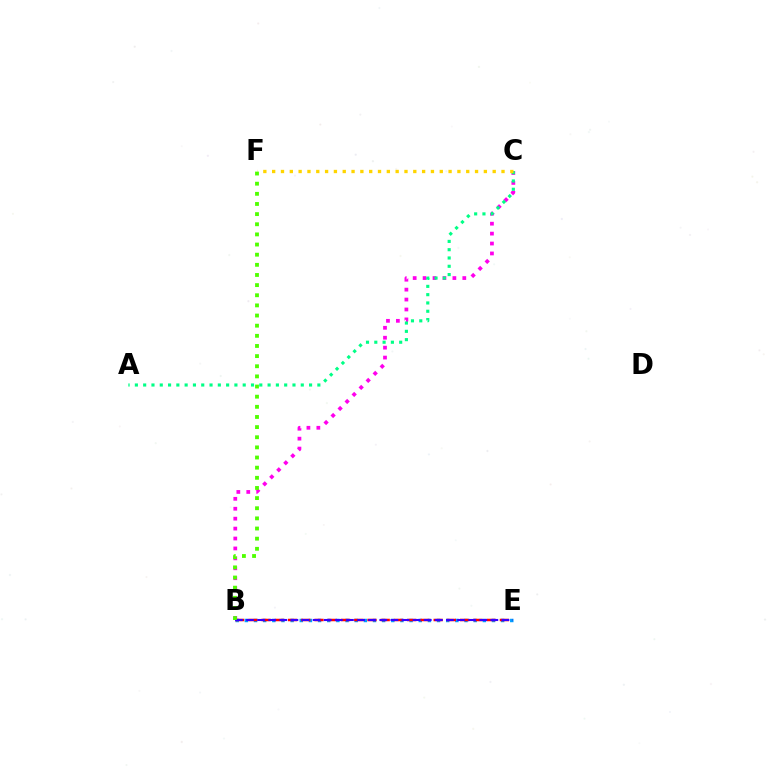{('B', 'E'): [{'color': '#009eff', 'line_style': 'dotted', 'thickness': 2.49}, {'color': '#ff0000', 'line_style': 'dashed', 'thickness': 1.8}, {'color': '#3700ff', 'line_style': 'dashed', 'thickness': 1.51}], ('B', 'C'): [{'color': '#ff00ed', 'line_style': 'dotted', 'thickness': 2.7}], ('A', 'C'): [{'color': '#00ff86', 'line_style': 'dotted', 'thickness': 2.25}], ('C', 'F'): [{'color': '#ffd500', 'line_style': 'dotted', 'thickness': 2.4}], ('B', 'F'): [{'color': '#4fff00', 'line_style': 'dotted', 'thickness': 2.76}]}